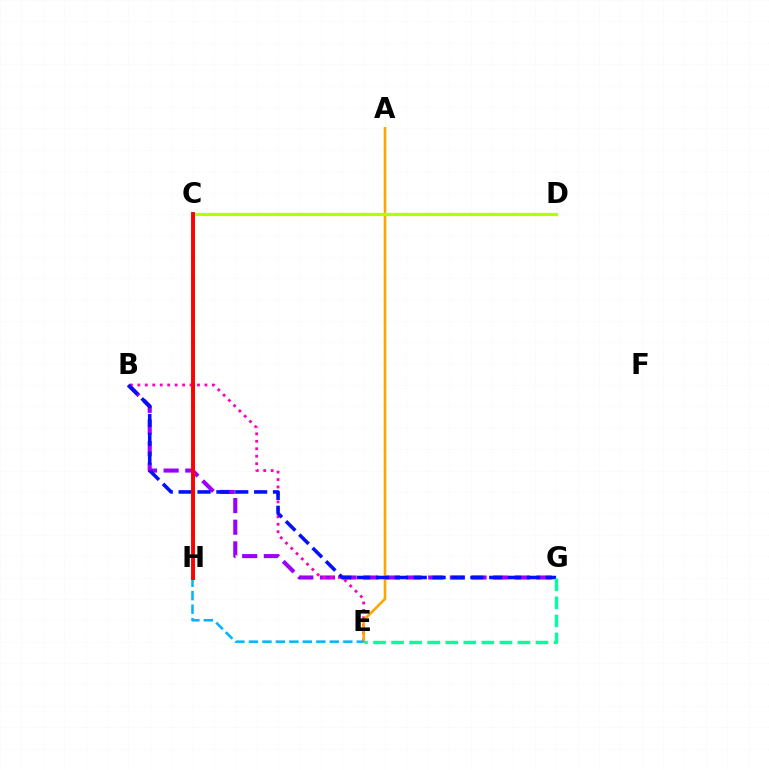{('B', 'G'): [{'color': '#9b00ff', 'line_style': 'dashed', 'thickness': 2.94}, {'color': '#0010ff', 'line_style': 'dashed', 'thickness': 2.56}], ('B', 'E'): [{'color': '#ff00bd', 'line_style': 'dotted', 'thickness': 2.02}], ('A', 'E'): [{'color': '#ffa500', 'line_style': 'solid', 'thickness': 1.88}], ('E', 'H'): [{'color': '#00b5ff', 'line_style': 'dashed', 'thickness': 1.83}], ('C', 'D'): [{'color': '#b3ff00', 'line_style': 'solid', 'thickness': 2.32}], ('E', 'G'): [{'color': '#00ff9d', 'line_style': 'dashed', 'thickness': 2.45}], ('C', 'H'): [{'color': '#08ff00', 'line_style': 'solid', 'thickness': 2.1}, {'color': '#ff0000', 'line_style': 'solid', 'thickness': 2.82}]}